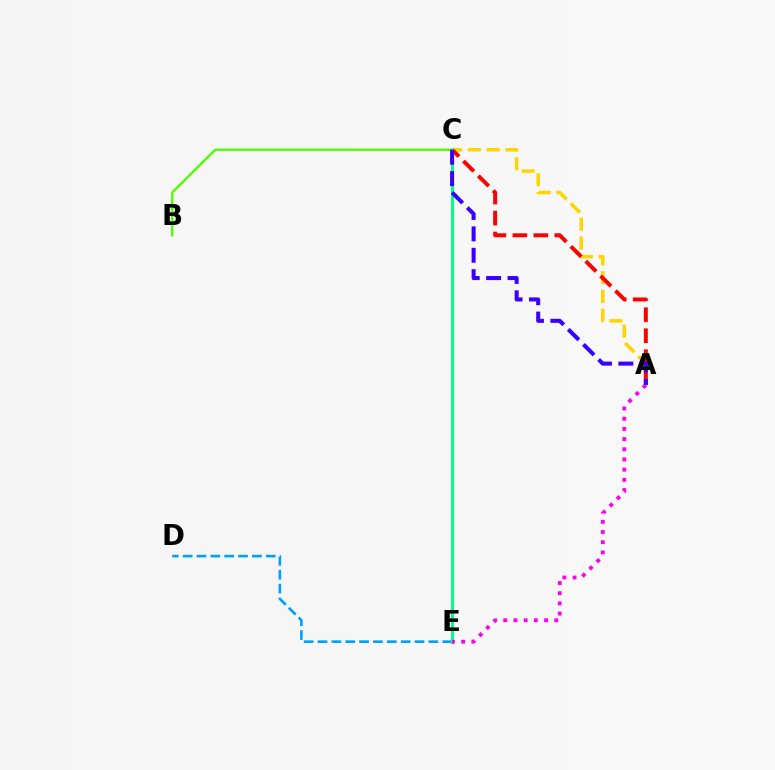{('A', 'C'): [{'color': '#ffd500', 'line_style': 'dashed', 'thickness': 2.55}, {'color': '#ff0000', 'line_style': 'dashed', 'thickness': 2.85}, {'color': '#3700ff', 'line_style': 'dashed', 'thickness': 2.91}], ('B', 'C'): [{'color': '#4fff00', 'line_style': 'solid', 'thickness': 1.69}], ('D', 'E'): [{'color': '#009eff', 'line_style': 'dashed', 'thickness': 1.88}], ('C', 'E'): [{'color': '#00ff86', 'line_style': 'solid', 'thickness': 2.14}], ('A', 'E'): [{'color': '#ff00ed', 'line_style': 'dotted', 'thickness': 2.77}]}